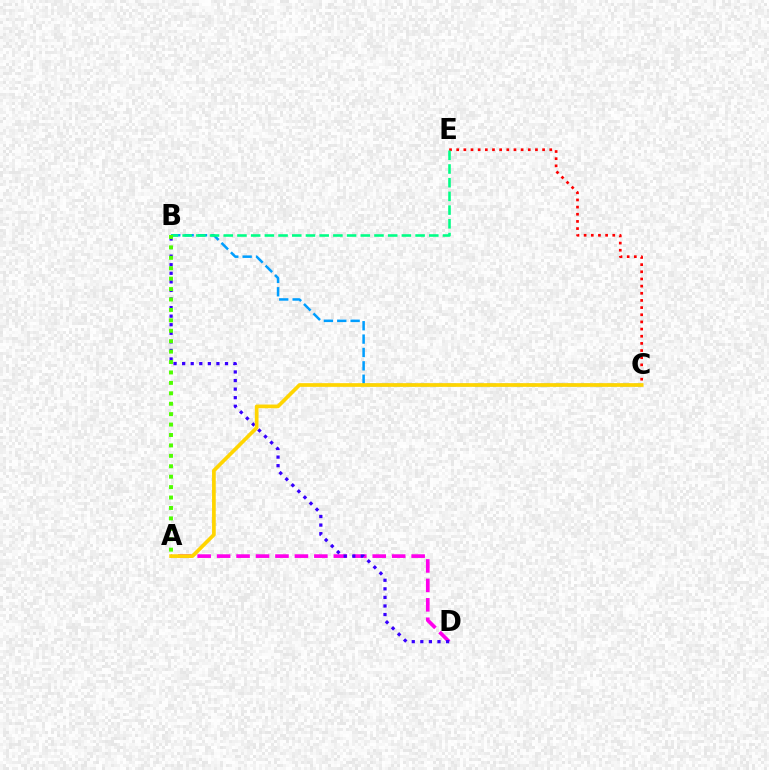{('B', 'C'): [{'color': '#009eff', 'line_style': 'dashed', 'thickness': 1.82}], ('A', 'D'): [{'color': '#ff00ed', 'line_style': 'dashed', 'thickness': 2.64}], ('C', 'E'): [{'color': '#ff0000', 'line_style': 'dotted', 'thickness': 1.95}], ('B', 'D'): [{'color': '#3700ff', 'line_style': 'dotted', 'thickness': 2.33}], ('A', 'C'): [{'color': '#ffd500', 'line_style': 'solid', 'thickness': 2.66}], ('B', 'E'): [{'color': '#00ff86', 'line_style': 'dashed', 'thickness': 1.86}], ('A', 'B'): [{'color': '#4fff00', 'line_style': 'dotted', 'thickness': 2.83}]}